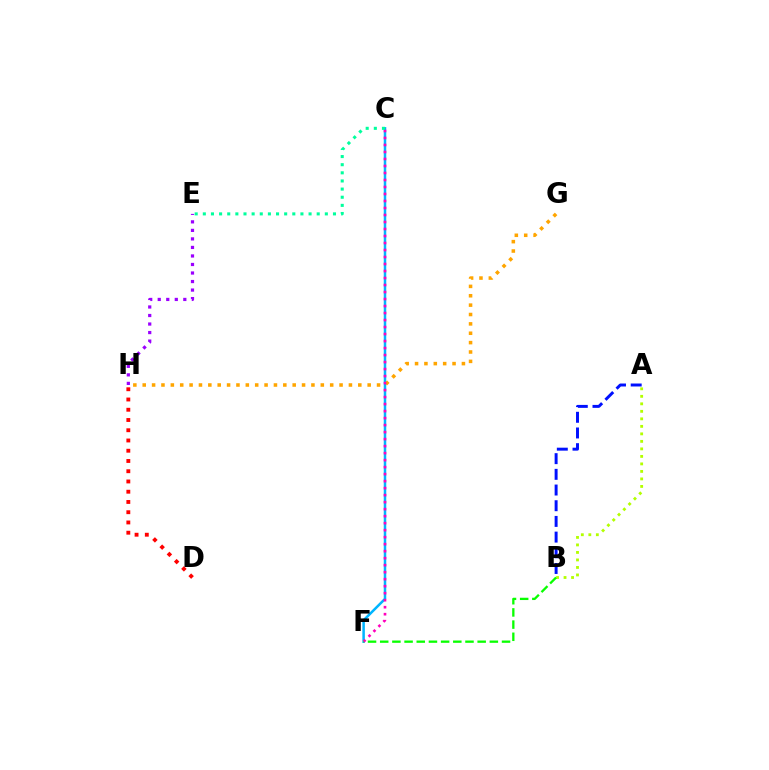{('A', 'B'): [{'color': '#b3ff00', 'line_style': 'dotted', 'thickness': 2.04}, {'color': '#0010ff', 'line_style': 'dashed', 'thickness': 2.13}], ('C', 'F'): [{'color': '#00b5ff', 'line_style': 'solid', 'thickness': 1.81}, {'color': '#ff00bd', 'line_style': 'dotted', 'thickness': 1.9}], ('D', 'H'): [{'color': '#ff0000', 'line_style': 'dotted', 'thickness': 2.78}], ('G', 'H'): [{'color': '#ffa500', 'line_style': 'dotted', 'thickness': 2.55}], ('E', 'H'): [{'color': '#9b00ff', 'line_style': 'dotted', 'thickness': 2.32}], ('C', 'E'): [{'color': '#00ff9d', 'line_style': 'dotted', 'thickness': 2.21}], ('B', 'F'): [{'color': '#08ff00', 'line_style': 'dashed', 'thickness': 1.65}]}